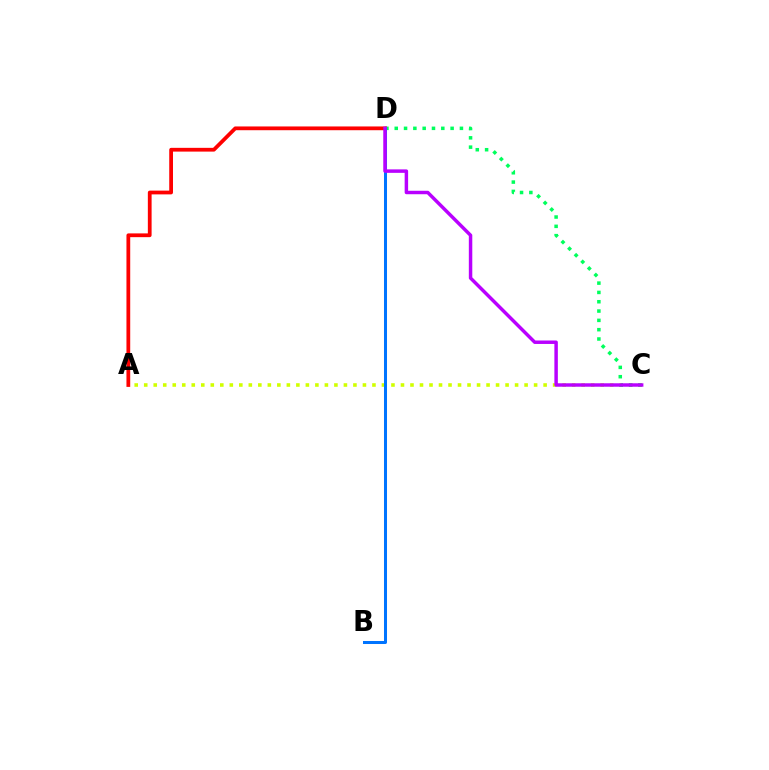{('A', 'C'): [{'color': '#d1ff00', 'line_style': 'dotted', 'thickness': 2.58}], ('C', 'D'): [{'color': '#00ff5c', 'line_style': 'dotted', 'thickness': 2.53}, {'color': '#b900ff', 'line_style': 'solid', 'thickness': 2.49}], ('A', 'D'): [{'color': '#ff0000', 'line_style': 'solid', 'thickness': 2.71}], ('B', 'D'): [{'color': '#0074ff', 'line_style': 'solid', 'thickness': 2.17}]}